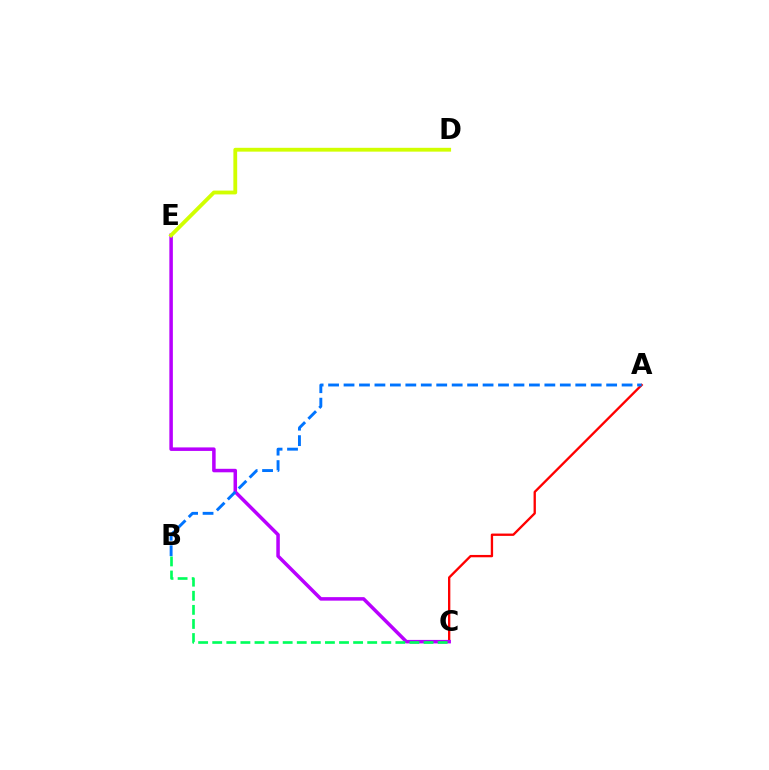{('A', 'C'): [{'color': '#ff0000', 'line_style': 'solid', 'thickness': 1.68}], ('C', 'E'): [{'color': '#b900ff', 'line_style': 'solid', 'thickness': 2.53}], ('B', 'C'): [{'color': '#00ff5c', 'line_style': 'dashed', 'thickness': 1.91}], ('D', 'E'): [{'color': '#d1ff00', 'line_style': 'solid', 'thickness': 2.76}], ('A', 'B'): [{'color': '#0074ff', 'line_style': 'dashed', 'thickness': 2.1}]}